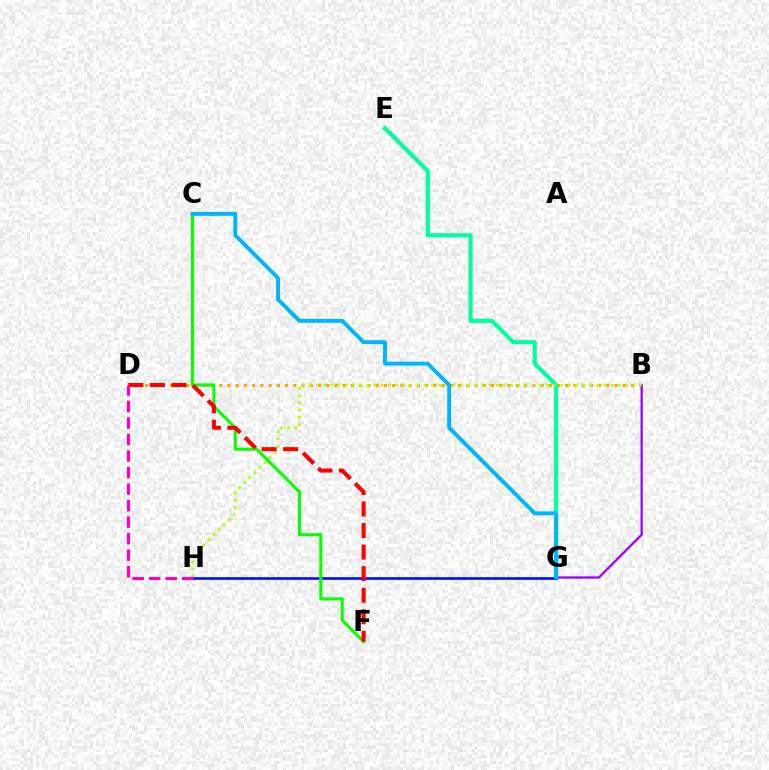{('B', 'D'): [{'color': '#ffa500', 'line_style': 'dotted', 'thickness': 2.24}], ('B', 'G'): [{'color': '#9b00ff', 'line_style': 'solid', 'thickness': 1.62}], ('E', 'G'): [{'color': '#00ff9d', 'line_style': 'solid', 'thickness': 2.96}], ('B', 'H'): [{'color': '#b3ff00', 'line_style': 'dotted', 'thickness': 1.95}], ('G', 'H'): [{'color': '#0010ff', 'line_style': 'solid', 'thickness': 1.92}], ('C', 'F'): [{'color': '#08ff00', 'line_style': 'solid', 'thickness': 2.21}], ('C', 'G'): [{'color': '#00b5ff', 'line_style': 'solid', 'thickness': 2.8}], ('D', 'H'): [{'color': '#ff00bd', 'line_style': 'dashed', 'thickness': 2.24}], ('D', 'F'): [{'color': '#ff0000', 'line_style': 'dashed', 'thickness': 2.93}]}